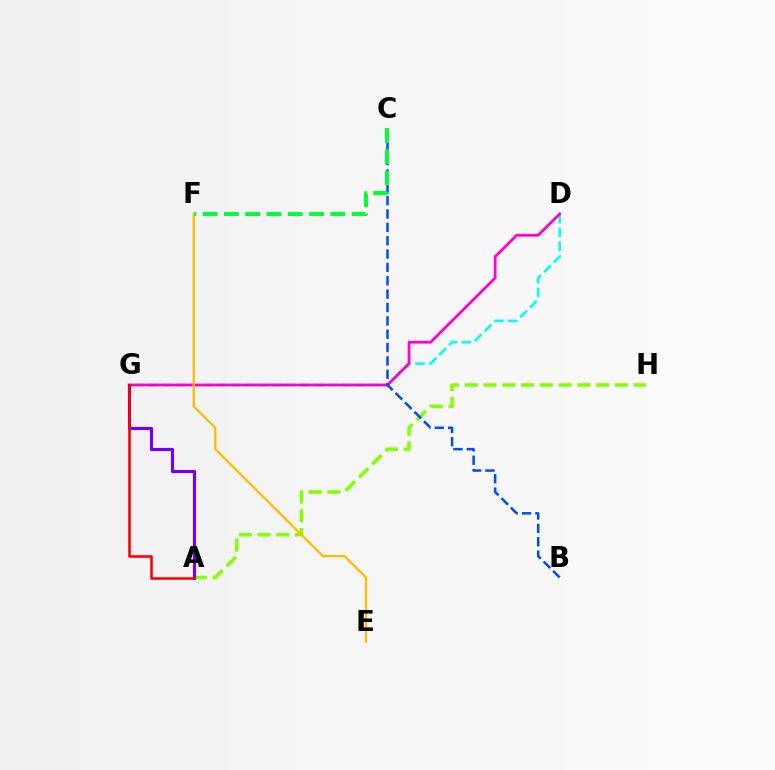{('D', 'G'): [{'color': '#00fff6', 'line_style': 'dashed', 'thickness': 1.87}, {'color': '#ff00cf', 'line_style': 'solid', 'thickness': 1.99}], ('A', 'H'): [{'color': '#84ff00', 'line_style': 'dashed', 'thickness': 2.55}], ('E', 'F'): [{'color': '#ffbd00', 'line_style': 'solid', 'thickness': 1.66}], ('B', 'C'): [{'color': '#004bff', 'line_style': 'dashed', 'thickness': 1.81}], ('A', 'G'): [{'color': '#7200ff', 'line_style': 'solid', 'thickness': 2.25}, {'color': '#ff0000', 'line_style': 'solid', 'thickness': 1.86}], ('C', 'F'): [{'color': '#00ff39', 'line_style': 'dashed', 'thickness': 2.89}]}